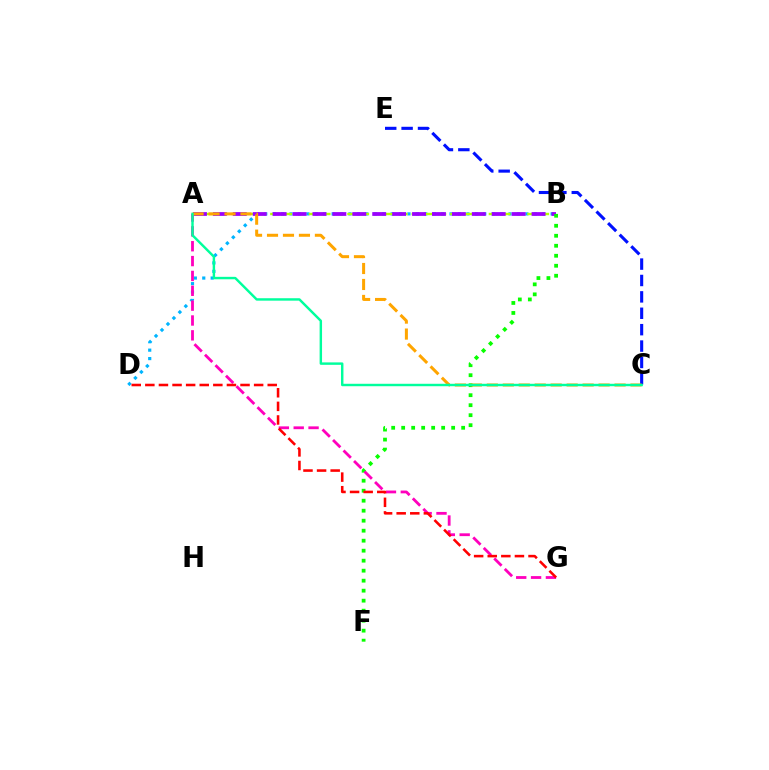{('B', 'D'): [{'color': '#00b5ff', 'line_style': 'dotted', 'thickness': 2.29}], ('A', 'B'): [{'color': '#b3ff00', 'line_style': 'dashed', 'thickness': 1.75}, {'color': '#9b00ff', 'line_style': 'dashed', 'thickness': 2.71}], ('C', 'E'): [{'color': '#0010ff', 'line_style': 'dashed', 'thickness': 2.23}], ('B', 'F'): [{'color': '#08ff00', 'line_style': 'dotted', 'thickness': 2.72}], ('A', 'G'): [{'color': '#ff00bd', 'line_style': 'dashed', 'thickness': 2.02}], ('A', 'C'): [{'color': '#ffa500', 'line_style': 'dashed', 'thickness': 2.17}, {'color': '#00ff9d', 'line_style': 'solid', 'thickness': 1.75}], ('D', 'G'): [{'color': '#ff0000', 'line_style': 'dashed', 'thickness': 1.85}]}